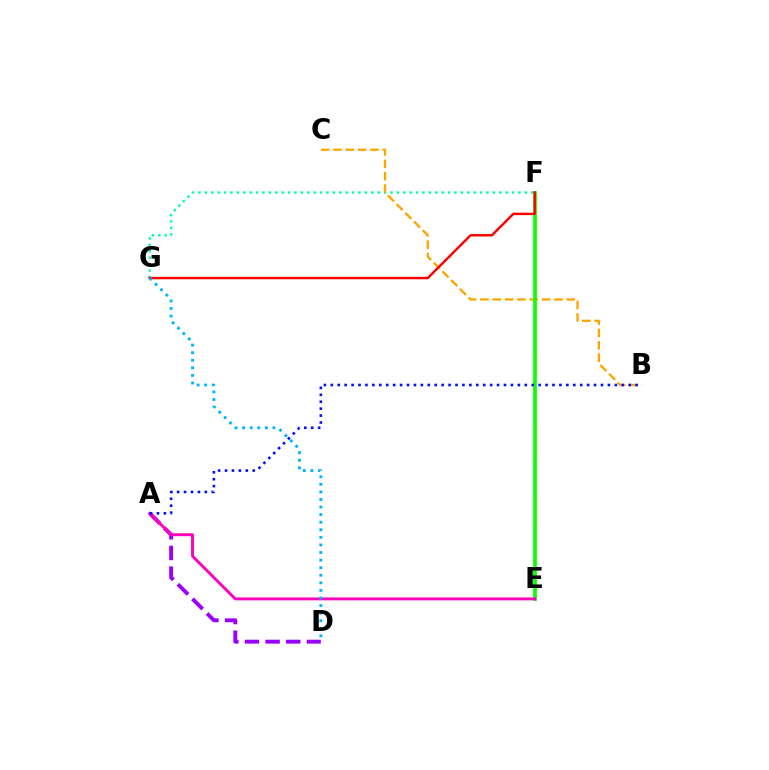{('E', 'F'): [{'color': '#b3ff00', 'line_style': 'dotted', 'thickness': 1.96}, {'color': '#08ff00', 'line_style': 'solid', 'thickness': 2.63}], ('A', 'D'): [{'color': '#9b00ff', 'line_style': 'dashed', 'thickness': 2.8}], ('F', 'G'): [{'color': '#00ff9d', 'line_style': 'dotted', 'thickness': 1.74}, {'color': '#ff0000', 'line_style': 'solid', 'thickness': 1.76}], ('B', 'C'): [{'color': '#ffa500', 'line_style': 'dashed', 'thickness': 1.67}], ('A', 'E'): [{'color': '#ff00bd', 'line_style': 'solid', 'thickness': 2.08}], ('A', 'B'): [{'color': '#0010ff', 'line_style': 'dotted', 'thickness': 1.88}], ('D', 'G'): [{'color': '#00b5ff', 'line_style': 'dotted', 'thickness': 2.06}]}